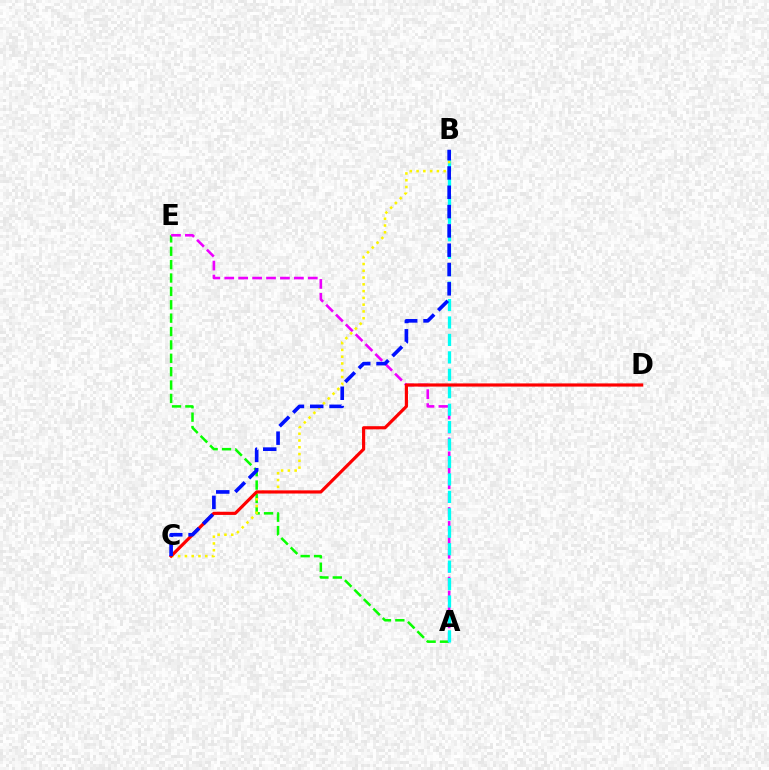{('A', 'E'): [{'color': '#08ff00', 'line_style': 'dashed', 'thickness': 1.82}, {'color': '#ee00ff', 'line_style': 'dashed', 'thickness': 1.89}], ('A', 'B'): [{'color': '#00fff6', 'line_style': 'dashed', 'thickness': 2.37}], ('B', 'C'): [{'color': '#fcf500', 'line_style': 'dotted', 'thickness': 1.84}, {'color': '#0010ff', 'line_style': 'dashed', 'thickness': 2.62}], ('C', 'D'): [{'color': '#ff0000', 'line_style': 'solid', 'thickness': 2.28}]}